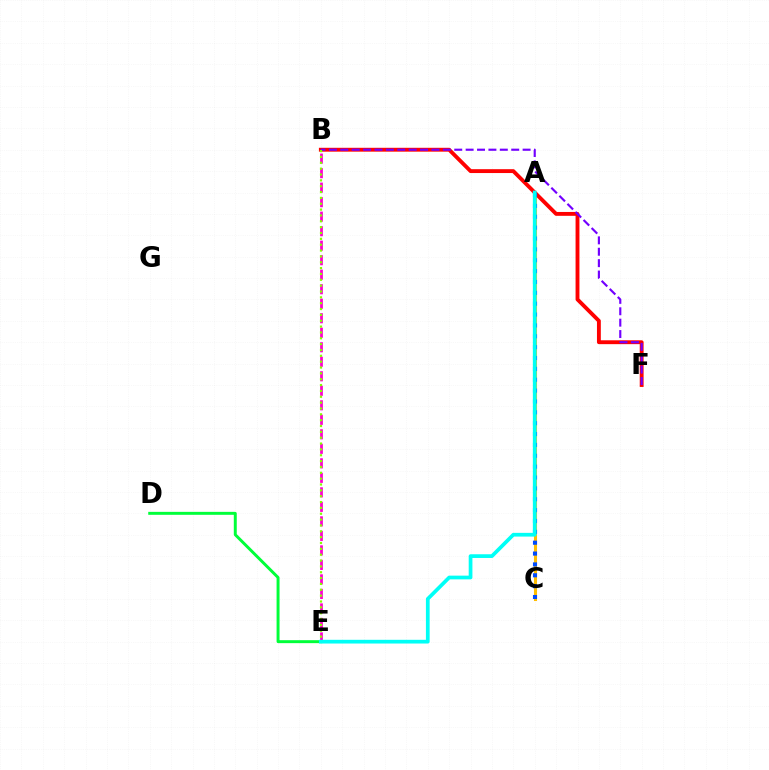{('A', 'C'): [{'color': '#ffbd00', 'line_style': 'solid', 'thickness': 2.21}, {'color': '#004bff', 'line_style': 'dotted', 'thickness': 2.95}], ('D', 'E'): [{'color': '#00ff39', 'line_style': 'solid', 'thickness': 2.13}], ('B', 'F'): [{'color': '#ff0000', 'line_style': 'solid', 'thickness': 2.78}, {'color': '#7200ff', 'line_style': 'dashed', 'thickness': 1.55}], ('B', 'E'): [{'color': '#ff00cf', 'line_style': 'dashed', 'thickness': 1.97}, {'color': '#84ff00', 'line_style': 'dotted', 'thickness': 1.59}], ('A', 'E'): [{'color': '#00fff6', 'line_style': 'solid', 'thickness': 2.68}]}